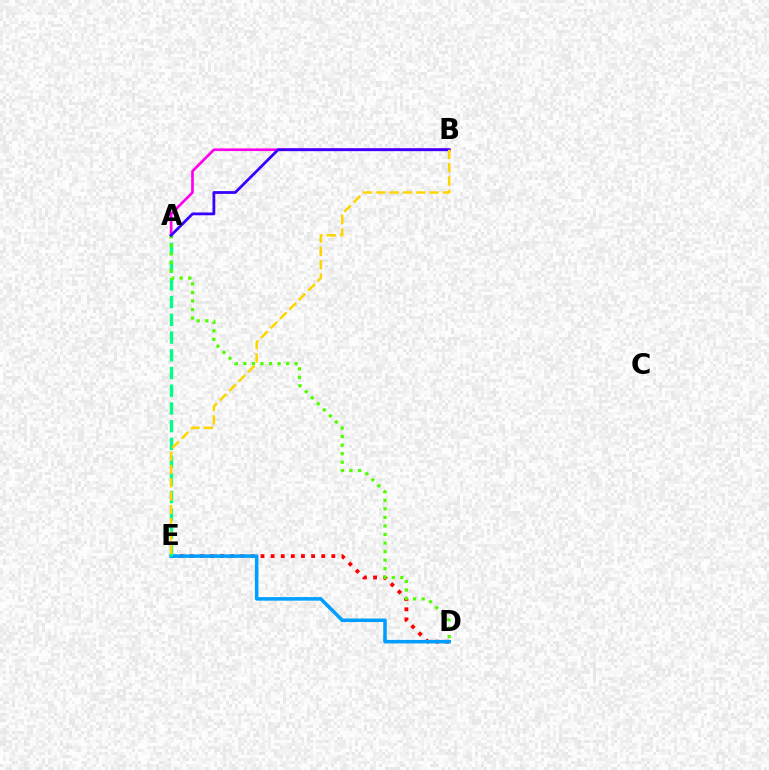{('D', 'E'): [{'color': '#ff0000', 'line_style': 'dotted', 'thickness': 2.75}, {'color': '#009eff', 'line_style': 'solid', 'thickness': 2.54}], ('A', 'B'): [{'color': '#ff00ed', 'line_style': 'solid', 'thickness': 1.92}, {'color': '#3700ff', 'line_style': 'solid', 'thickness': 2.0}], ('A', 'E'): [{'color': '#00ff86', 'line_style': 'dashed', 'thickness': 2.41}], ('A', 'D'): [{'color': '#4fff00', 'line_style': 'dotted', 'thickness': 2.32}], ('B', 'E'): [{'color': '#ffd500', 'line_style': 'dashed', 'thickness': 1.81}]}